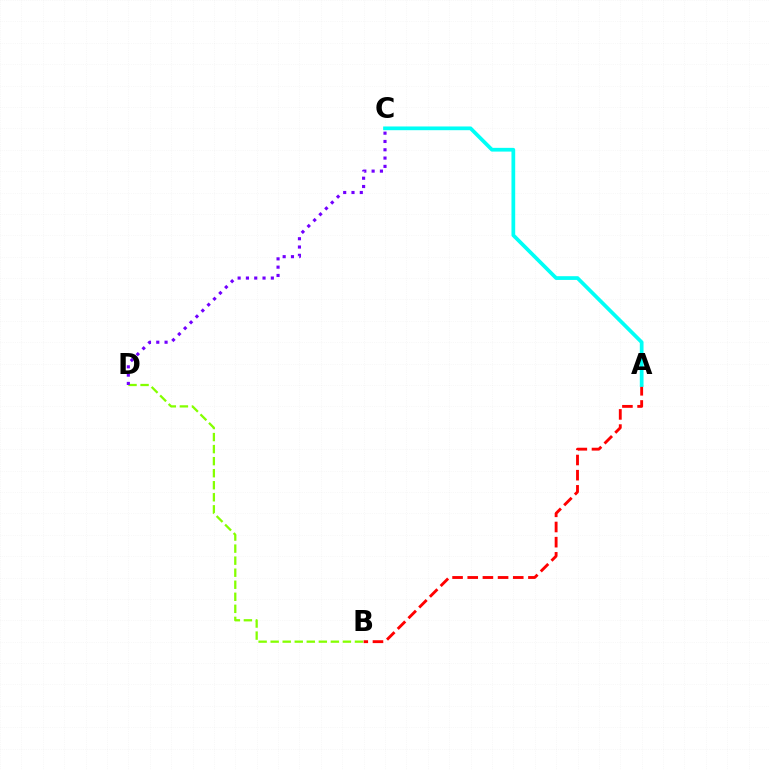{('A', 'B'): [{'color': '#ff0000', 'line_style': 'dashed', 'thickness': 2.06}], ('B', 'D'): [{'color': '#84ff00', 'line_style': 'dashed', 'thickness': 1.64}], ('A', 'C'): [{'color': '#00fff6', 'line_style': 'solid', 'thickness': 2.69}], ('C', 'D'): [{'color': '#7200ff', 'line_style': 'dotted', 'thickness': 2.26}]}